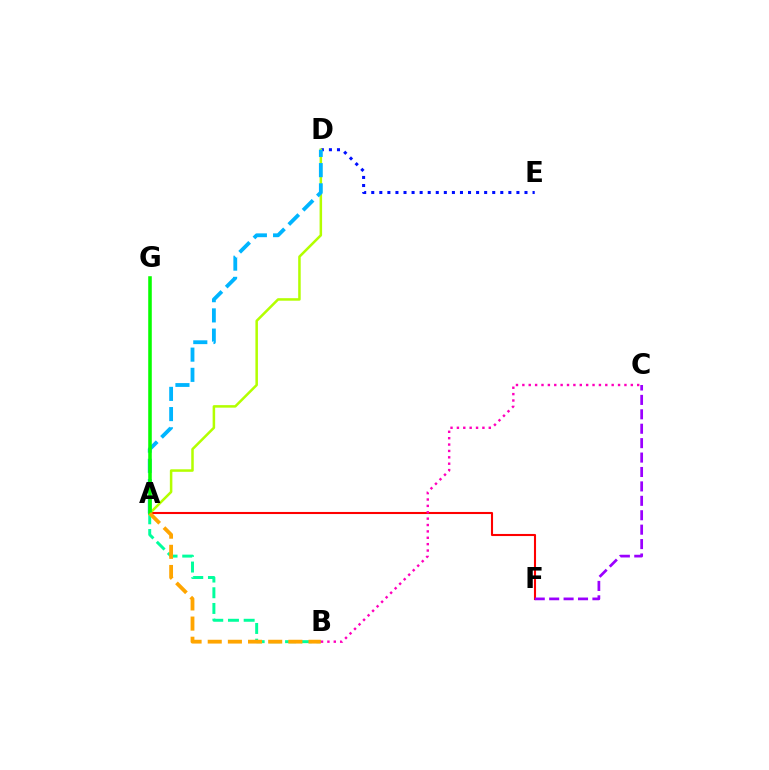{('D', 'E'): [{'color': '#0010ff', 'line_style': 'dotted', 'thickness': 2.19}], ('A', 'F'): [{'color': '#ff0000', 'line_style': 'solid', 'thickness': 1.51}], ('A', 'D'): [{'color': '#b3ff00', 'line_style': 'solid', 'thickness': 1.81}, {'color': '#00b5ff', 'line_style': 'dashed', 'thickness': 2.75}], ('A', 'B'): [{'color': '#00ff9d', 'line_style': 'dashed', 'thickness': 2.13}, {'color': '#ffa500', 'line_style': 'dashed', 'thickness': 2.74}], ('C', 'F'): [{'color': '#9b00ff', 'line_style': 'dashed', 'thickness': 1.96}], ('A', 'G'): [{'color': '#08ff00', 'line_style': 'solid', 'thickness': 2.56}], ('B', 'C'): [{'color': '#ff00bd', 'line_style': 'dotted', 'thickness': 1.73}]}